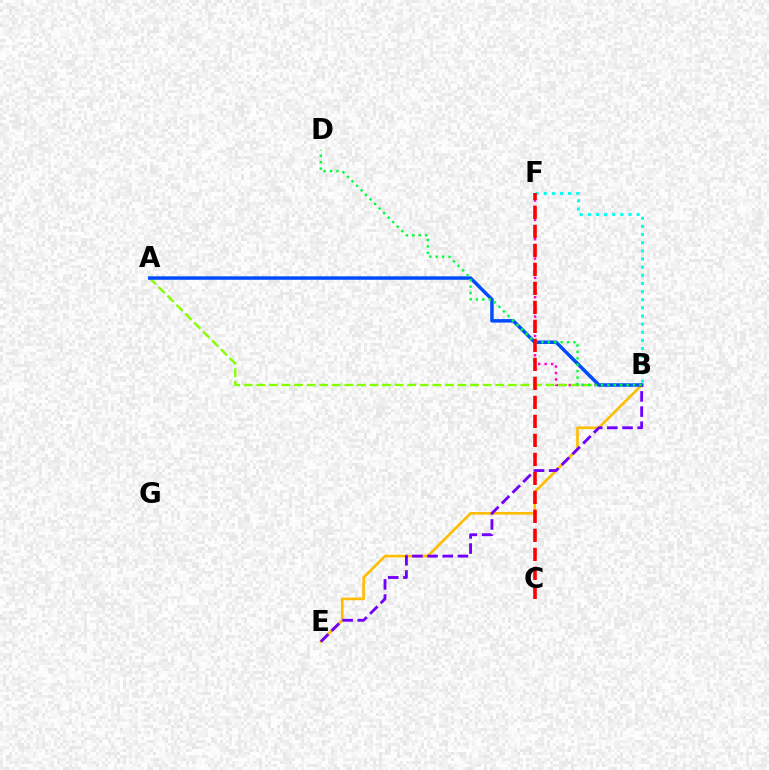{('B', 'E'): [{'color': '#ffbd00', 'line_style': 'solid', 'thickness': 1.89}, {'color': '#7200ff', 'line_style': 'dashed', 'thickness': 2.06}], ('B', 'F'): [{'color': '#ff00cf', 'line_style': 'dotted', 'thickness': 1.75}, {'color': '#00fff6', 'line_style': 'dotted', 'thickness': 2.21}], ('A', 'B'): [{'color': '#84ff00', 'line_style': 'dashed', 'thickness': 1.71}, {'color': '#004bff', 'line_style': 'solid', 'thickness': 2.5}], ('B', 'D'): [{'color': '#00ff39', 'line_style': 'dotted', 'thickness': 1.74}], ('C', 'F'): [{'color': '#ff0000', 'line_style': 'dashed', 'thickness': 2.58}]}